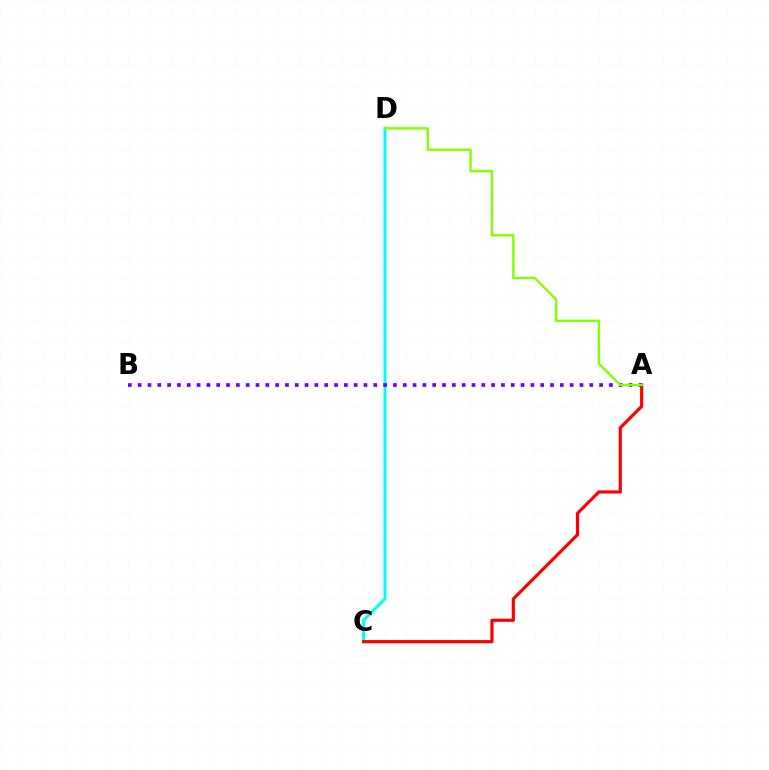{('C', 'D'): [{'color': '#00fff6', 'line_style': 'solid', 'thickness': 2.14}], ('A', 'C'): [{'color': '#ff0000', 'line_style': 'solid', 'thickness': 2.29}], ('A', 'B'): [{'color': '#7200ff', 'line_style': 'dotted', 'thickness': 2.67}], ('A', 'D'): [{'color': '#84ff00', 'line_style': 'solid', 'thickness': 1.72}]}